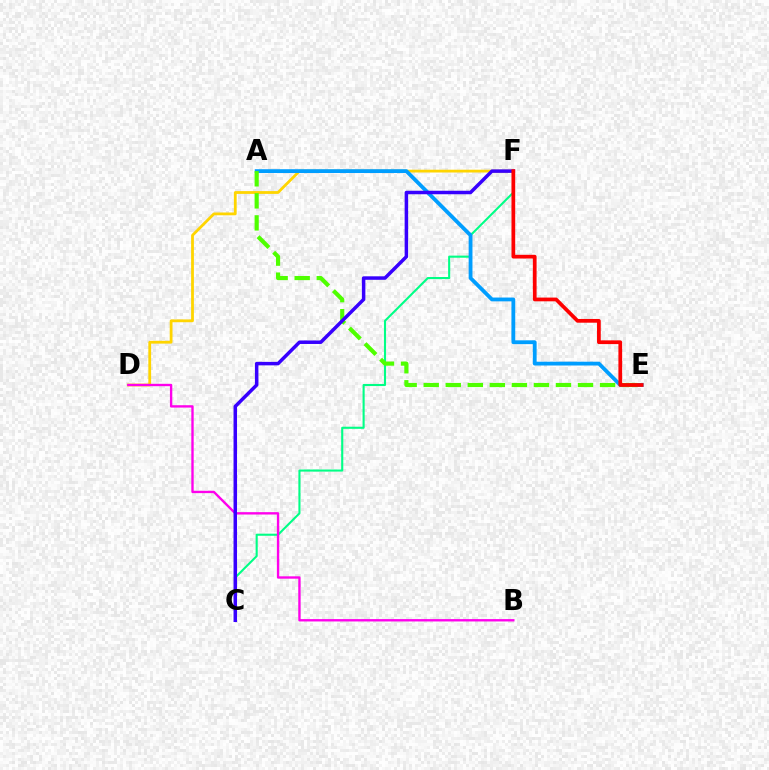{('D', 'F'): [{'color': '#ffd500', 'line_style': 'solid', 'thickness': 2.01}], ('C', 'F'): [{'color': '#00ff86', 'line_style': 'solid', 'thickness': 1.51}, {'color': '#3700ff', 'line_style': 'solid', 'thickness': 2.52}], ('A', 'E'): [{'color': '#009eff', 'line_style': 'solid', 'thickness': 2.74}, {'color': '#4fff00', 'line_style': 'dashed', 'thickness': 2.99}], ('B', 'D'): [{'color': '#ff00ed', 'line_style': 'solid', 'thickness': 1.7}], ('E', 'F'): [{'color': '#ff0000', 'line_style': 'solid', 'thickness': 2.69}]}